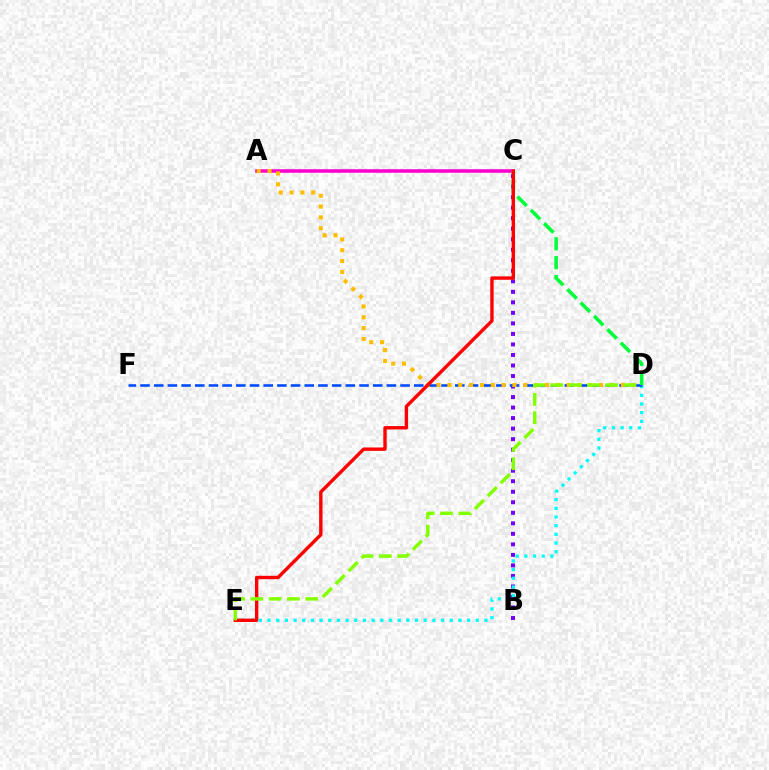{('B', 'C'): [{'color': '#7200ff', 'line_style': 'dotted', 'thickness': 2.86}], ('D', 'E'): [{'color': '#00fff6', 'line_style': 'dotted', 'thickness': 2.36}, {'color': '#84ff00', 'line_style': 'dashed', 'thickness': 2.48}], ('D', 'F'): [{'color': '#004bff', 'line_style': 'dashed', 'thickness': 1.86}], ('A', 'C'): [{'color': '#ff00cf', 'line_style': 'solid', 'thickness': 2.55}], ('C', 'D'): [{'color': '#00ff39', 'line_style': 'dashed', 'thickness': 2.57}], ('A', 'D'): [{'color': '#ffbd00', 'line_style': 'dotted', 'thickness': 2.95}], ('C', 'E'): [{'color': '#ff0000', 'line_style': 'solid', 'thickness': 2.44}]}